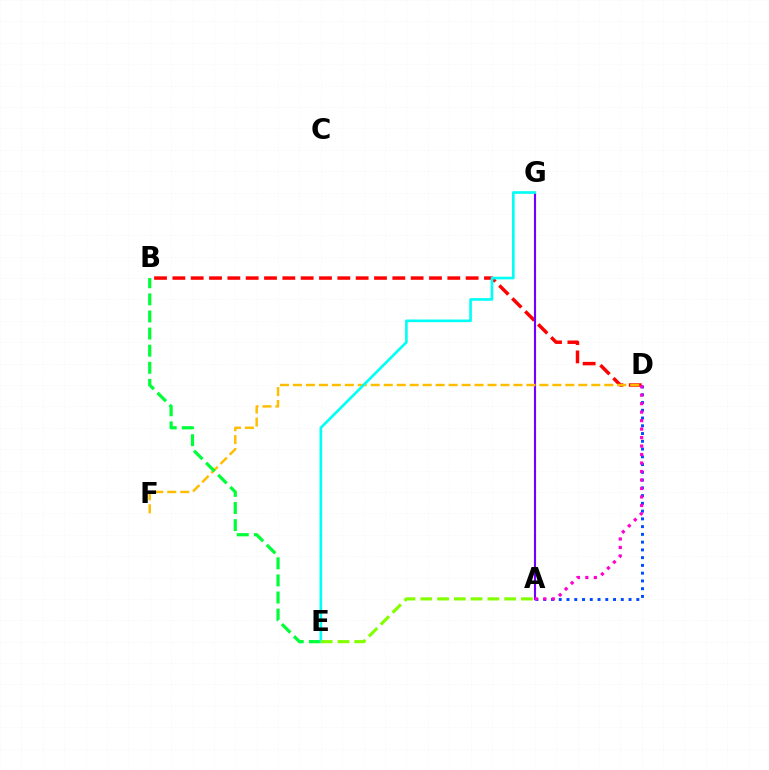{('A', 'D'): [{'color': '#004bff', 'line_style': 'dotted', 'thickness': 2.11}, {'color': '#ff00cf', 'line_style': 'dotted', 'thickness': 2.31}], ('B', 'D'): [{'color': '#ff0000', 'line_style': 'dashed', 'thickness': 2.49}], ('A', 'G'): [{'color': '#7200ff', 'line_style': 'solid', 'thickness': 1.54}], ('D', 'F'): [{'color': '#ffbd00', 'line_style': 'dashed', 'thickness': 1.76}], ('B', 'E'): [{'color': '#00ff39', 'line_style': 'dashed', 'thickness': 2.32}], ('E', 'G'): [{'color': '#00fff6', 'line_style': 'solid', 'thickness': 1.9}], ('A', 'E'): [{'color': '#84ff00', 'line_style': 'dashed', 'thickness': 2.28}]}